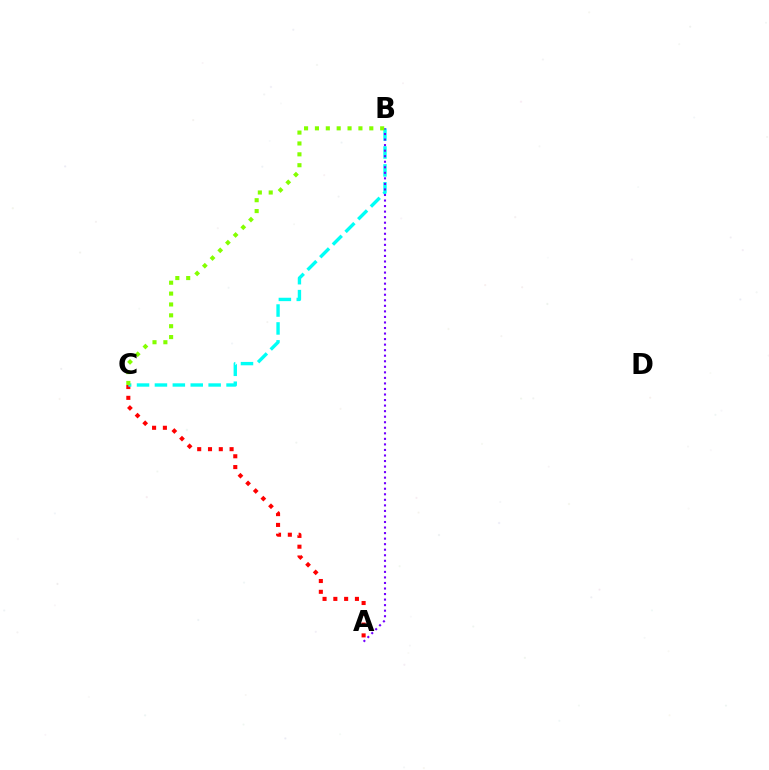{('A', 'C'): [{'color': '#ff0000', 'line_style': 'dotted', 'thickness': 2.93}], ('B', 'C'): [{'color': '#00fff6', 'line_style': 'dashed', 'thickness': 2.43}, {'color': '#84ff00', 'line_style': 'dotted', 'thickness': 2.95}], ('A', 'B'): [{'color': '#7200ff', 'line_style': 'dotted', 'thickness': 1.51}]}